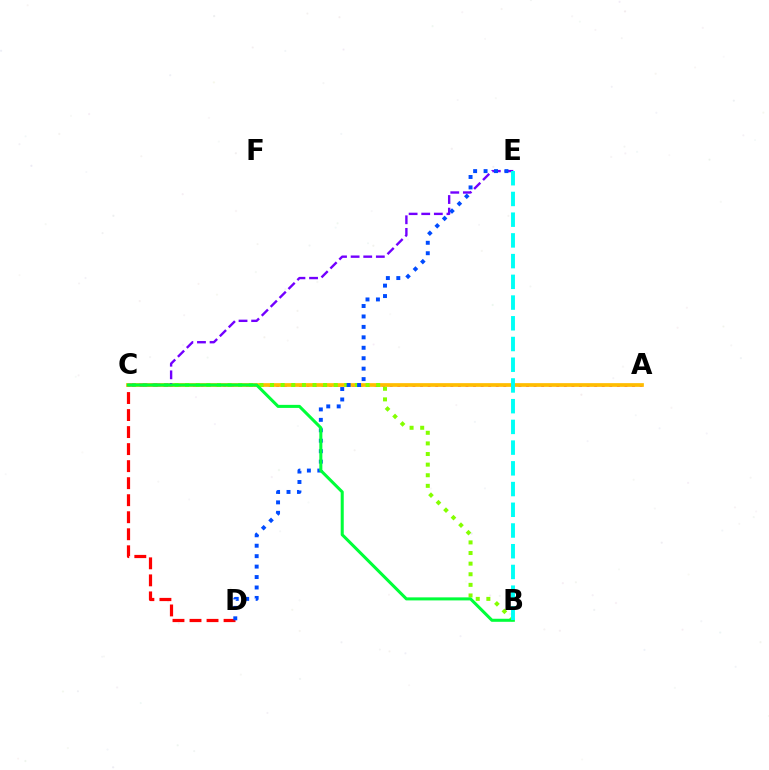{('A', 'C'): [{'color': '#ff00cf', 'line_style': 'dotted', 'thickness': 2.06}, {'color': '#ffbd00', 'line_style': 'solid', 'thickness': 2.67}], ('C', 'D'): [{'color': '#ff0000', 'line_style': 'dashed', 'thickness': 2.31}], ('B', 'C'): [{'color': '#84ff00', 'line_style': 'dotted', 'thickness': 2.88}, {'color': '#00ff39', 'line_style': 'solid', 'thickness': 2.19}], ('C', 'E'): [{'color': '#7200ff', 'line_style': 'dashed', 'thickness': 1.71}], ('D', 'E'): [{'color': '#004bff', 'line_style': 'dotted', 'thickness': 2.84}], ('B', 'E'): [{'color': '#00fff6', 'line_style': 'dashed', 'thickness': 2.82}]}